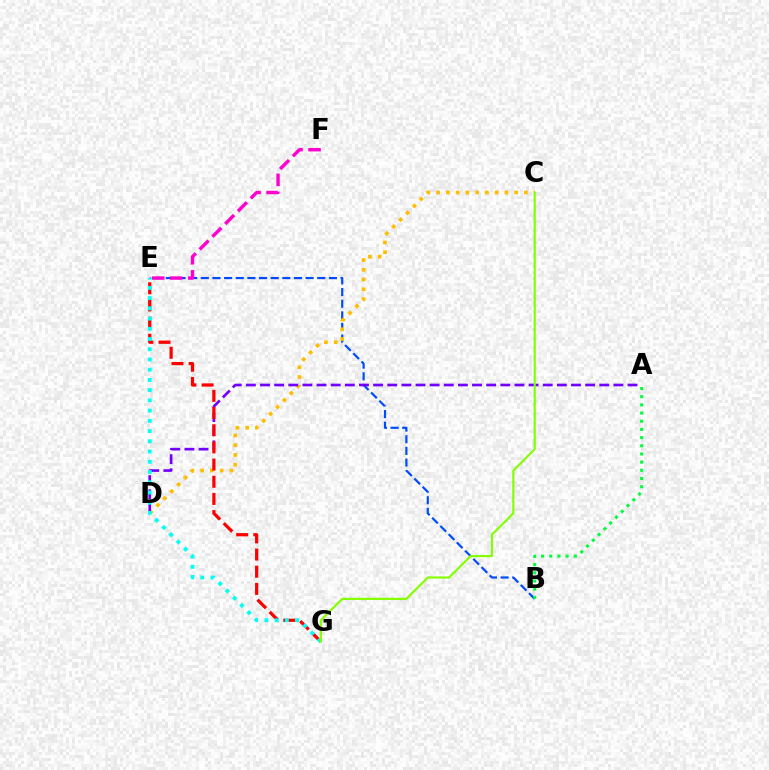{('B', 'E'): [{'color': '#004bff', 'line_style': 'dashed', 'thickness': 1.58}], ('C', 'D'): [{'color': '#ffbd00', 'line_style': 'dotted', 'thickness': 2.65}], ('A', 'B'): [{'color': '#00ff39', 'line_style': 'dotted', 'thickness': 2.22}], ('E', 'F'): [{'color': '#ff00cf', 'line_style': 'dashed', 'thickness': 2.45}], ('A', 'D'): [{'color': '#7200ff', 'line_style': 'dashed', 'thickness': 1.92}], ('E', 'G'): [{'color': '#ff0000', 'line_style': 'dashed', 'thickness': 2.33}, {'color': '#00fff6', 'line_style': 'dotted', 'thickness': 2.78}], ('C', 'G'): [{'color': '#84ff00', 'line_style': 'solid', 'thickness': 1.55}]}